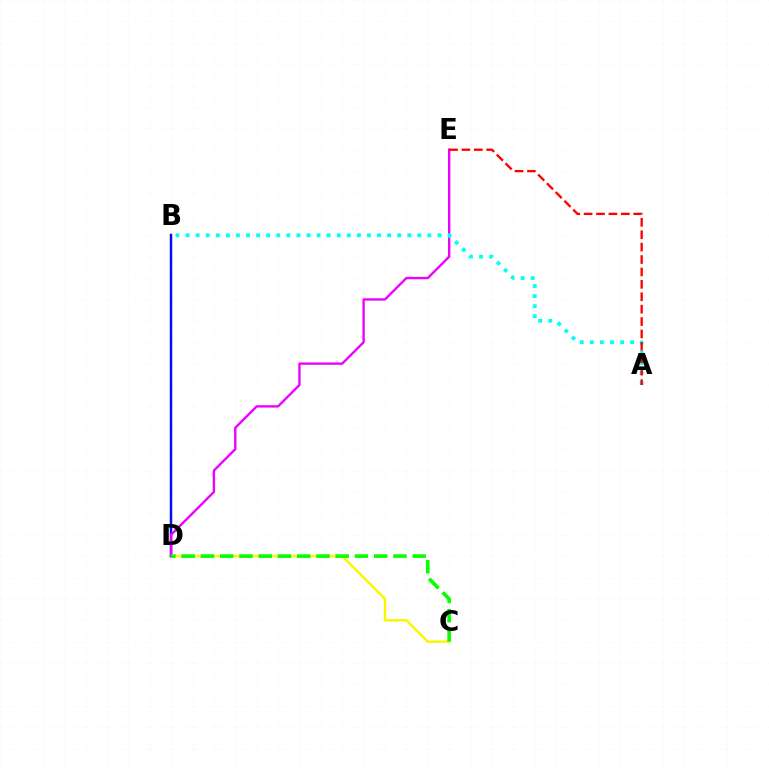{('C', 'D'): [{'color': '#fcf500', 'line_style': 'solid', 'thickness': 1.76}, {'color': '#08ff00', 'line_style': 'dashed', 'thickness': 2.62}], ('B', 'D'): [{'color': '#0010ff', 'line_style': 'solid', 'thickness': 1.79}], ('D', 'E'): [{'color': '#ee00ff', 'line_style': 'solid', 'thickness': 1.71}], ('A', 'B'): [{'color': '#00fff6', 'line_style': 'dotted', 'thickness': 2.74}], ('A', 'E'): [{'color': '#ff0000', 'line_style': 'dashed', 'thickness': 1.68}]}